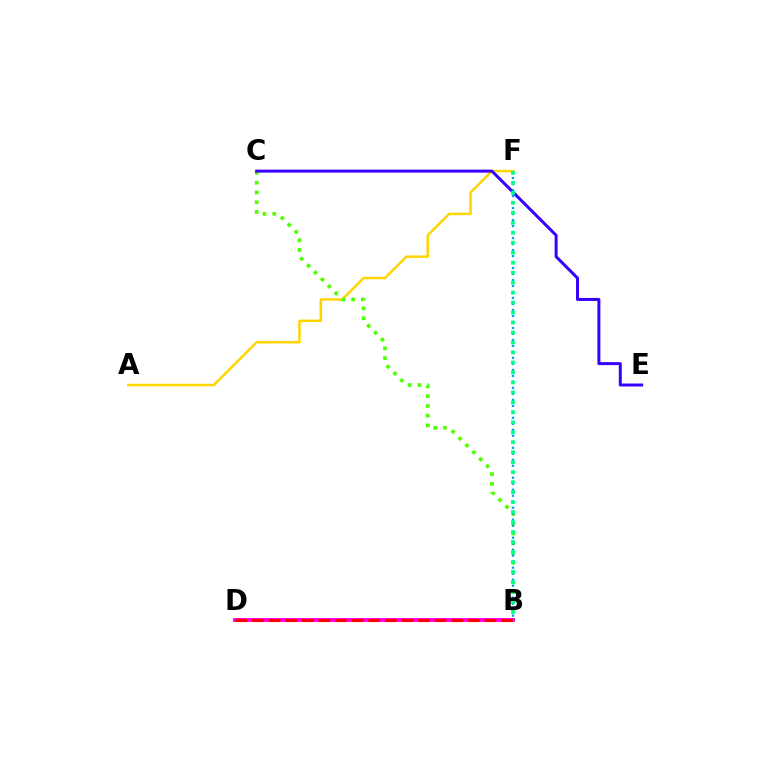{('A', 'F'): [{'color': '#ffd500', 'line_style': 'solid', 'thickness': 1.8}], ('B', 'C'): [{'color': '#4fff00', 'line_style': 'dotted', 'thickness': 2.65}], ('B', 'D'): [{'color': '#ff00ed', 'line_style': 'solid', 'thickness': 2.82}, {'color': '#ff0000', 'line_style': 'dashed', 'thickness': 2.26}], ('C', 'E'): [{'color': '#3700ff', 'line_style': 'solid', 'thickness': 2.16}], ('B', 'F'): [{'color': '#009eff', 'line_style': 'dotted', 'thickness': 1.63}, {'color': '#00ff86', 'line_style': 'dotted', 'thickness': 2.71}]}